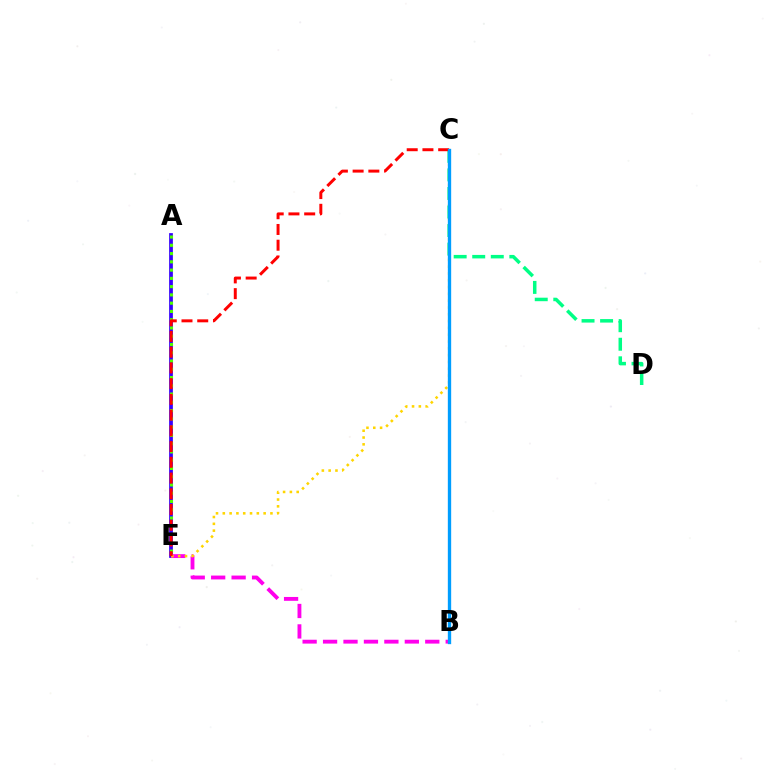{('C', 'D'): [{'color': '#00ff86', 'line_style': 'dashed', 'thickness': 2.52}], ('A', 'E'): [{'color': '#3700ff', 'line_style': 'solid', 'thickness': 2.7}, {'color': '#4fff00', 'line_style': 'dotted', 'thickness': 2.25}], ('B', 'E'): [{'color': '#ff00ed', 'line_style': 'dashed', 'thickness': 2.78}], ('C', 'E'): [{'color': '#ffd500', 'line_style': 'dotted', 'thickness': 1.85}, {'color': '#ff0000', 'line_style': 'dashed', 'thickness': 2.14}], ('B', 'C'): [{'color': '#009eff', 'line_style': 'solid', 'thickness': 2.4}]}